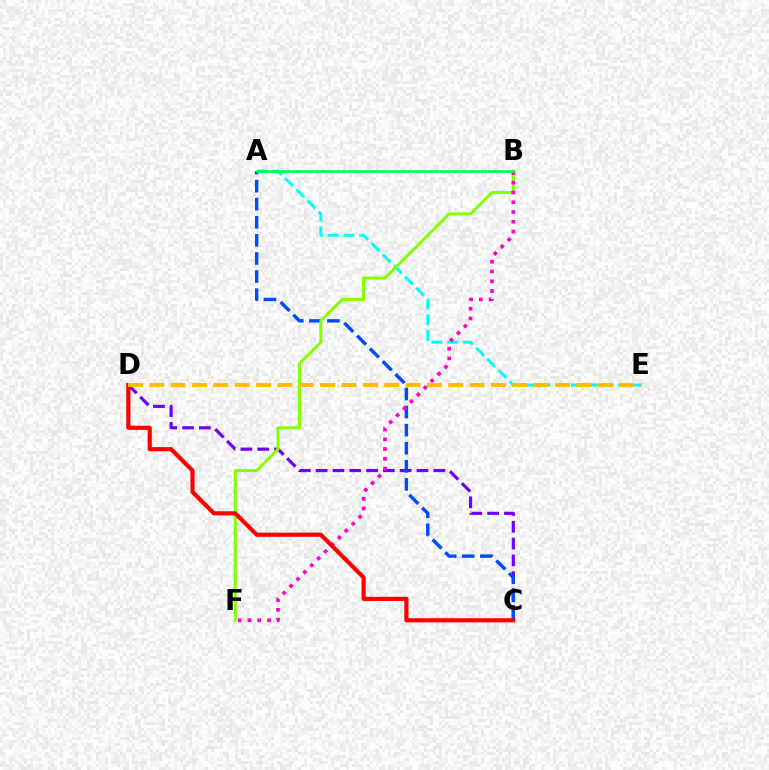{('C', 'D'): [{'color': '#7200ff', 'line_style': 'dashed', 'thickness': 2.28}, {'color': '#ff0000', 'line_style': 'solid', 'thickness': 3.0}], ('A', 'E'): [{'color': '#00fff6', 'line_style': 'dashed', 'thickness': 2.14}], ('A', 'C'): [{'color': '#004bff', 'line_style': 'dashed', 'thickness': 2.46}], ('B', 'F'): [{'color': '#84ff00', 'line_style': 'solid', 'thickness': 2.14}, {'color': '#ff00cf', 'line_style': 'dotted', 'thickness': 2.65}], ('D', 'E'): [{'color': '#ffbd00', 'line_style': 'dashed', 'thickness': 2.9}], ('A', 'B'): [{'color': '#00ff39', 'line_style': 'solid', 'thickness': 1.83}]}